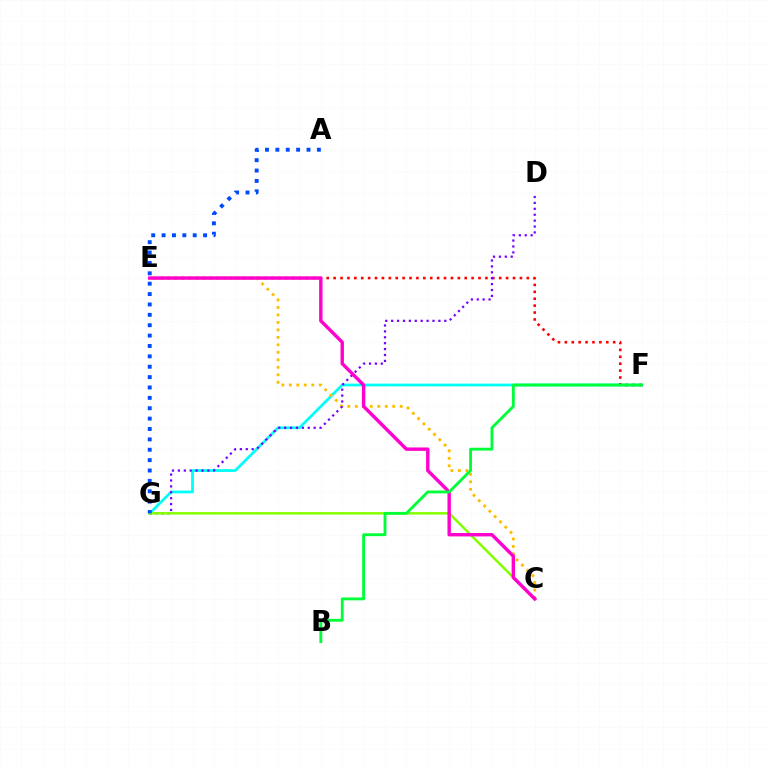{('F', 'G'): [{'color': '#00fff6', 'line_style': 'solid', 'thickness': 2.0}], ('E', 'F'): [{'color': '#ff0000', 'line_style': 'dotted', 'thickness': 1.87}], ('C', 'E'): [{'color': '#ffbd00', 'line_style': 'dotted', 'thickness': 2.03}, {'color': '#ff00cf', 'line_style': 'solid', 'thickness': 2.46}], ('D', 'G'): [{'color': '#7200ff', 'line_style': 'dotted', 'thickness': 1.6}], ('C', 'G'): [{'color': '#84ff00', 'line_style': 'solid', 'thickness': 1.79}], ('A', 'G'): [{'color': '#004bff', 'line_style': 'dotted', 'thickness': 2.82}], ('B', 'F'): [{'color': '#00ff39', 'line_style': 'solid', 'thickness': 2.06}]}